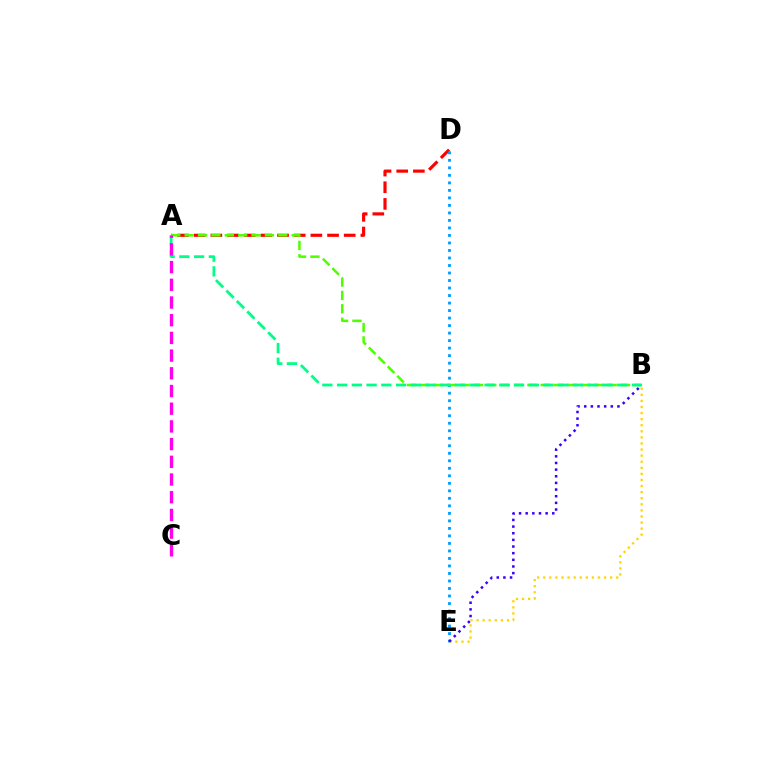{('A', 'D'): [{'color': '#ff0000', 'line_style': 'dashed', 'thickness': 2.26}], ('D', 'E'): [{'color': '#009eff', 'line_style': 'dotted', 'thickness': 2.04}], ('A', 'B'): [{'color': '#4fff00', 'line_style': 'dashed', 'thickness': 1.82}, {'color': '#00ff86', 'line_style': 'dashed', 'thickness': 2.0}], ('B', 'E'): [{'color': '#ffd500', 'line_style': 'dotted', 'thickness': 1.65}, {'color': '#3700ff', 'line_style': 'dotted', 'thickness': 1.81}], ('A', 'C'): [{'color': '#ff00ed', 'line_style': 'dashed', 'thickness': 2.4}]}